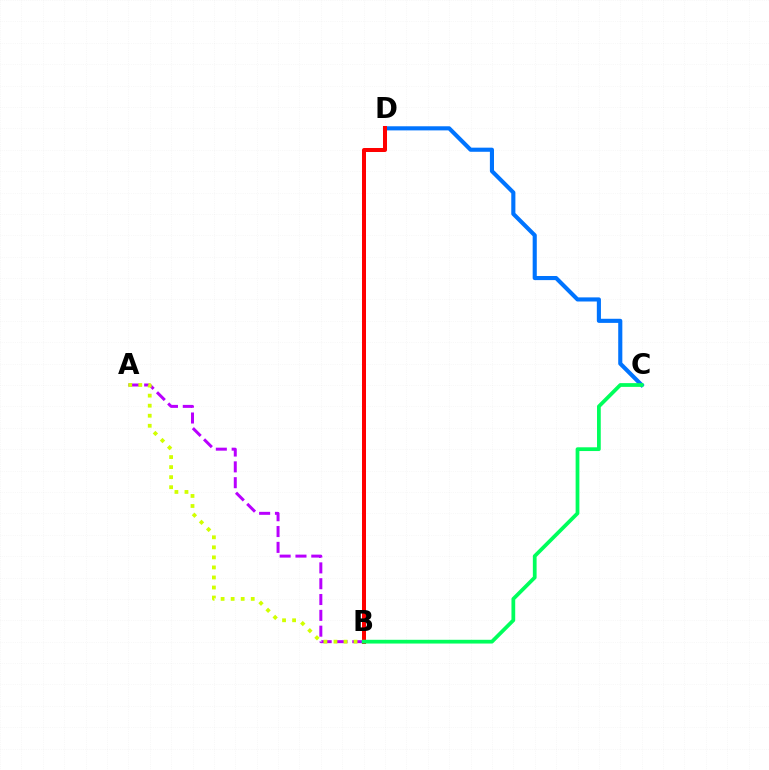{('A', 'B'): [{'color': '#b900ff', 'line_style': 'dashed', 'thickness': 2.15}, {'color': '#d1ff00', 'line_style': 'dotted', 'thickness': 2.73}], ('C', 'D'): [{'color': '#0074ff', 'line_style': 'solid', 'thickness': 2.96}], ('B', 'D'): [{'color': '#ff0000', 'line_style': 'solid', 'thickness': 2.88}], ('B', 'C'): [{'color': '#00ff5c', 'line_style': 'solid', 'thickness': 2.7}]}